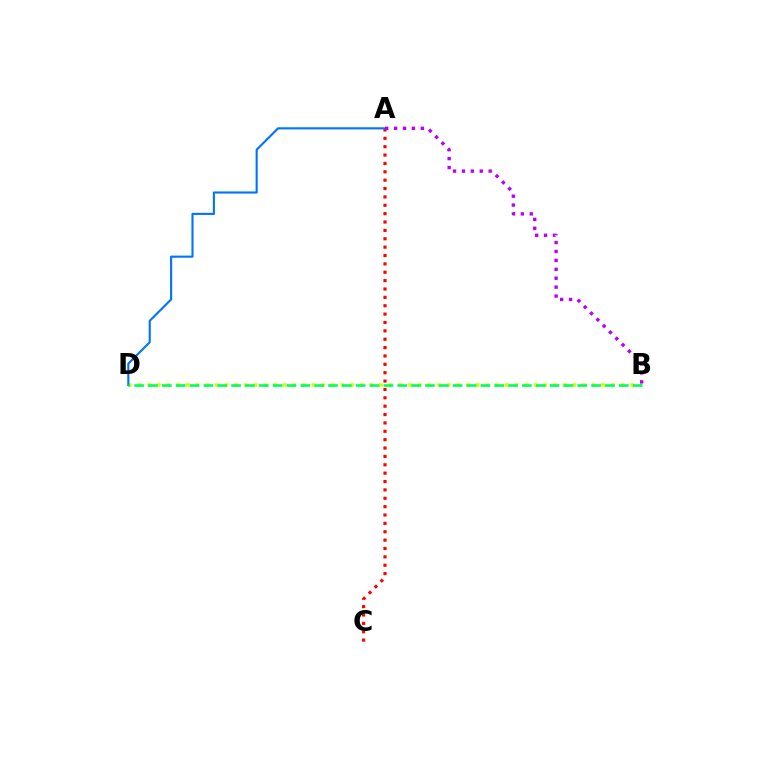{('B', 'D'): [{'color': '#d1ff00', 'line_style': 'dotted', 'thickness': 2.63}, {'color': '#00ff5c', 'line_style': 'dashed', 'thickness': 1.88}], ('A', 'C'): [{'color': '#ff0000', 'line_style': 'dotted', 'thickness': 2.27}], ('A', 'D'): [{'color': '#0074ff', 'line_style': 'solid', 'thickness': 1.53}], ('A', 'B'): [{'color': '#b900ff', 'line_style': 'dotted', 'thickness': 2.42}]}